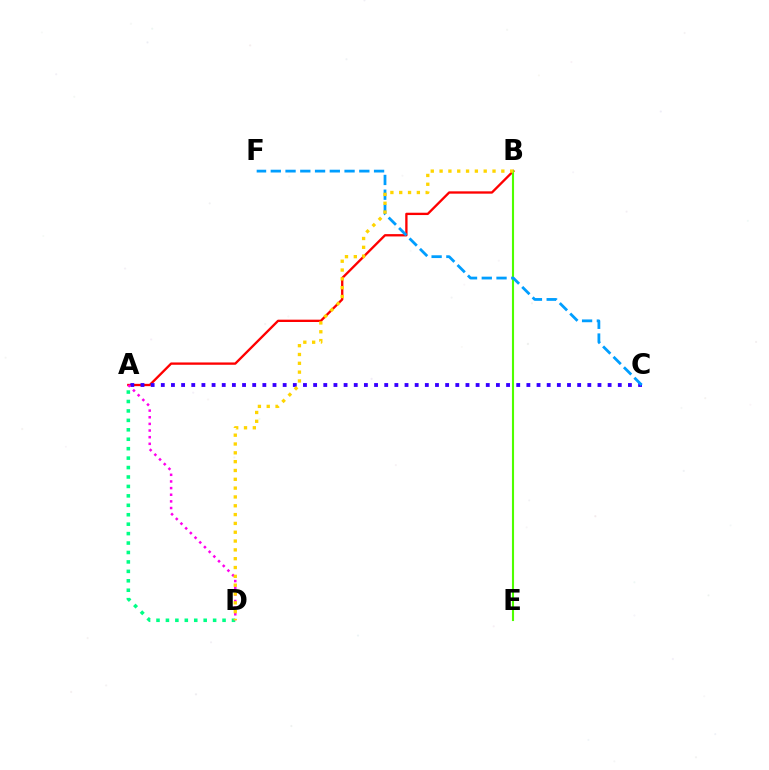{('A', 'D'): [{'color': '#00ff86', 'line_style': 'dotted', 'thickness': 2.56}, {'color': '#ff00ed', 'line_style': 'dotted', 'thickness': 1.8}], ('A', 'B'): [{'color': '#ff0000', 'line_style': 'solid', 'thickness': 1.67}], ('A', 'C'): [{'color': '#3700ff', 'line_style': 'dotted', 'thickness': 2.76}], ('B', 'E'): [{'color': '#4fff00', 'line_style': 'solid', 'thickness': 1.52}], ('C', 'F'): [{'color': '#009eff', 'line_style': 'dashed', 'thickness': 2.0}], ('B', 'D'): [{'color': '#ffd500', 'line_style': 'dotted', 'thickness': 2.4}]}